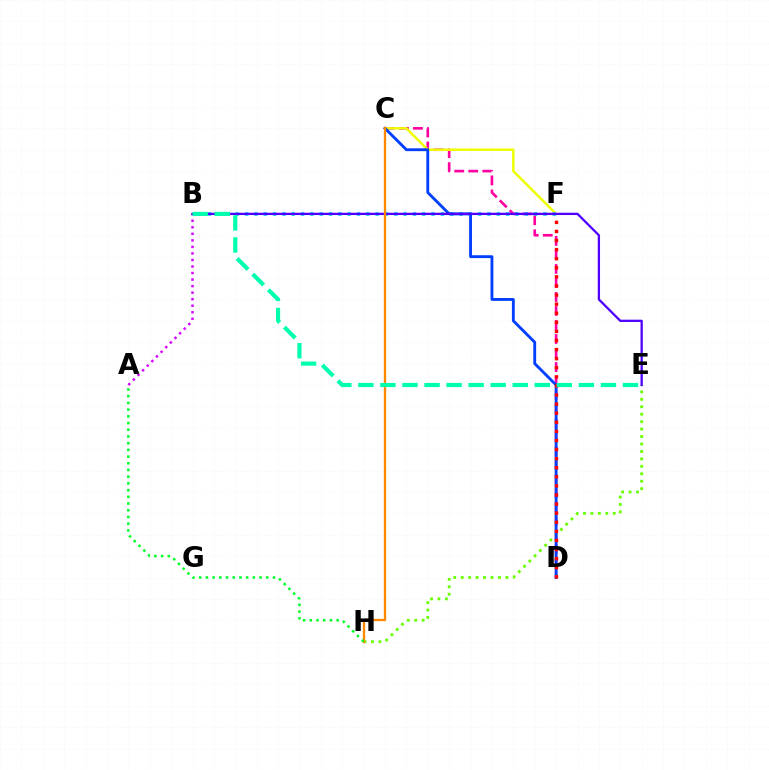{('C', 'D'): [{'color': '#ff00a0', 'line_style': 'dashed', 'thickness': 1.9}, {'color': '#003fff', 'line_style': 'solid', 'thickness': 2.06}], ('C', 'F'): [{'color': '#eeff00', 'line_style': 'solid', 'thickness': 1.78}], ('B', 'F'): [{'color': '#00c7ff', 'line_style': 'dotted', 'thickness': 2.53}], ('A', 'B'): [{'color': '#d600ff', 'line_style': 'dotted', 'thickness': 1.78}], ('E', 'H'): [{'color': '#66ff00', 'line_style': 'dotted', 'thickness': 2.02}], ('D', 'F'): [{'color': '#ff0000', 'line_style': 'dotted', 'thickness': 2.47}], ('B', 'E'): [{'color': '#4f00ff', 'line_style': 'solid', 'thickness': 1.65}, {'color': '#00ffaf', 'line_style': 'dashed', 'thickness': 3.0}], ('C', 'H'): [{'color': '#ff8800', 'line_style': 'solid', 'thickness': 1.68}], ('A', 'H'): [{'color': '#00ff27', 'line_style': 'dotted', 'thickness': 1.82}]}